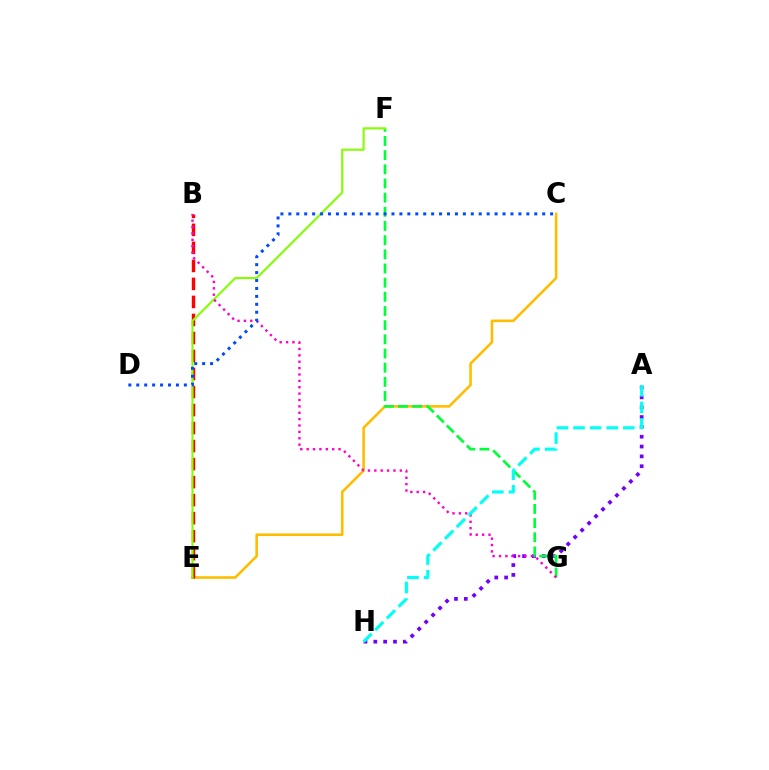{('A', 'H'): [{'color': '#7200ff', 'line_style': 'dotted', 'thickness': 2.67}, {'color': '#00fff6', 'line_style': 'dashed', 'thickness': 2.26}], ('C', 'E'): [{'color': '#ffbd00', 'line_style': 'solid', 'thickness': 1.87}], ('B', 'E'): [{'color': '#ff0000', 'line_style': 'dashed', 'thickness': 2.45}], ('F', 'G'): [{'color': '#00ff39', 'line_style': 'dashed', 'thickness': 1.92}], ('E', 'F'): [{'color': '#84ff00', 'line_style': 'solid', 'thickness': 1.52}], ('B', 'G'): [{'color': '#ff00cf', 'line_style': 'dotted', 'thickness': 1.73}], ('C', 'D'): [{'color': '#004bff', 'line_style': 'dotted', 'thickness': 2.16}]}